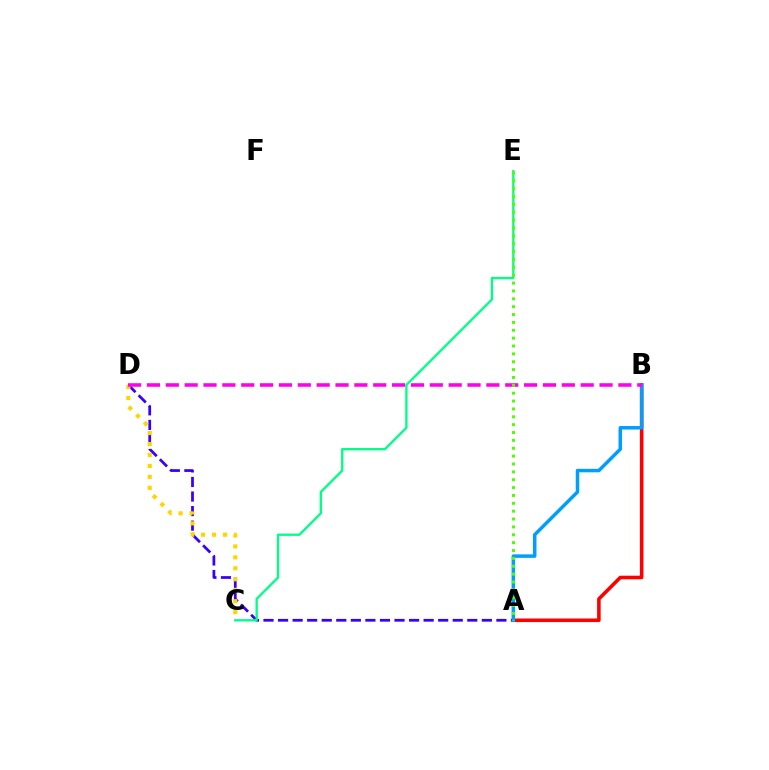{('A', 'B'): [{'color': '#ff0000', 'line_style': 'solid', 'thickness': 2.56}, {'color': '#009eff', 'line_style': 'solid', 'thickness': 2.51}], ('A', 'D'): [{'color': '#3700ff', 'line_style': 'dashed', 'thickness': 1.98}], ('C', 'D'): [{'color': '#ffd500', 'line_style': 'dotted', 'thickness': 2.98}], ('B', 'D'): [{'color': '#ff00ed', 'line_style': 'dashed', 'thickness': 2.56}], ('C', 'E'): [{'color': '#00ff86', 'line_style': 'solid', 'thickness': 1.67}], ('A', 'E'): [{'color': '#4fff00', 'line_style': 'dotted', 'thickness': 2.14}]}